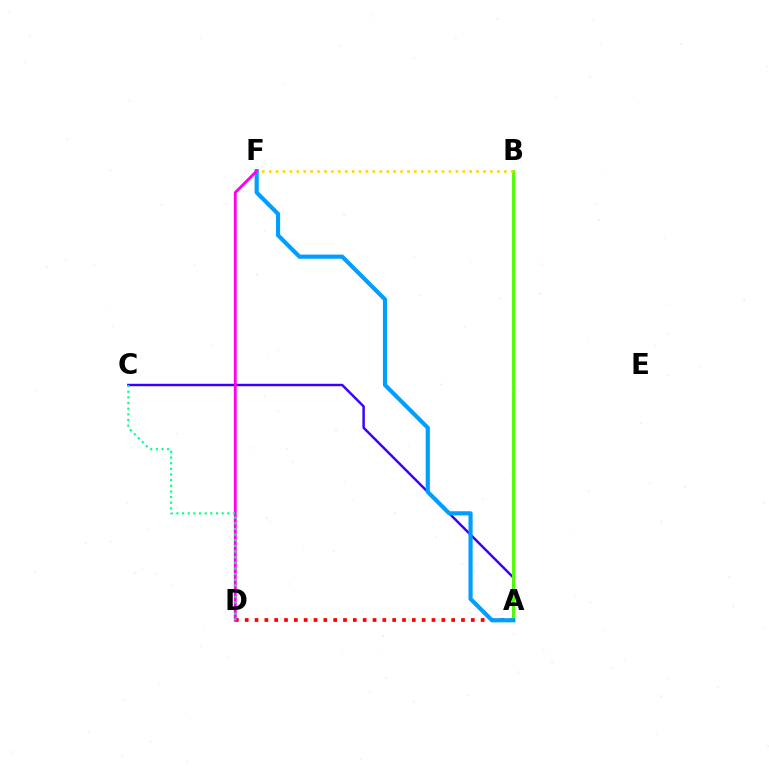{('A', 'C'): [{'color': '#3700ff', 'line_style': 'solid', 'thickness': 1.76}], ('A', 'D'): [{'color': '#ff0000', 'line_style': 'dotted', 'thickness': 2.67}], ('A', 'B'): [{'color': '#4fff00', 'line_style': 'solid', 'thickness': 2.1}], ('A', 'F'): [{'color': '#009eff', 'line_style': 'solid', 'thickness': 2.99}], ('D', 'F'): [{'color': '#ff00ed', 'line_style': 'solid', 'thickness': 2.06}], ('C', 'D'): [{'color': '#00ff86', 'line_style': 'dotted', 'thickness': 1.53}], ('B', 'F'): [{'color': '#ffd500', 'line_style': 'dotted', 'thickness': 1.88}]}